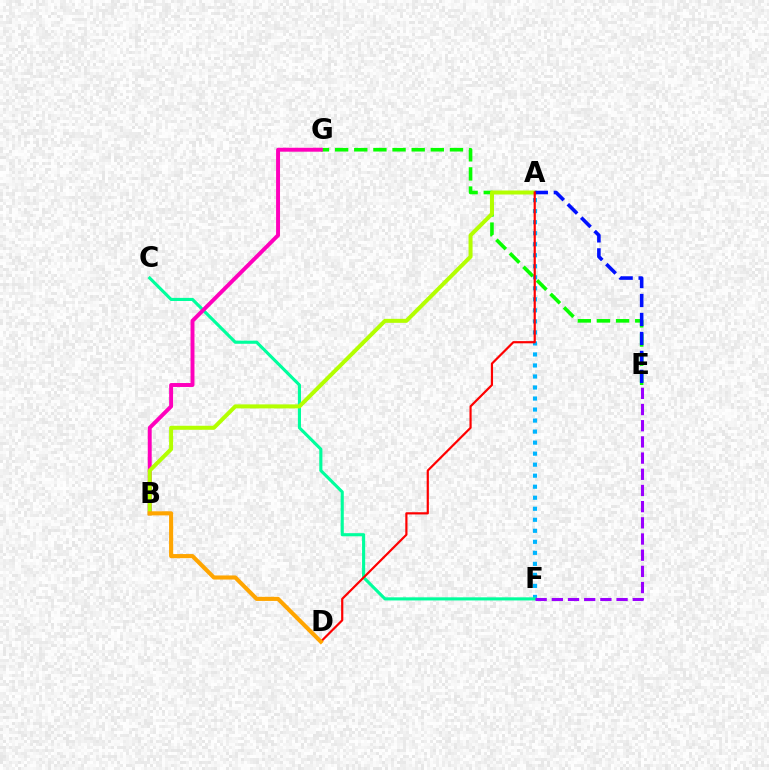{('A', 'F'): [{'color': '#00b5ff', 'line_style': 'dotted', 'thickness': 2.99}], ('C', 'F'): [{'color': '#00ff9d', 'line_style': 'solid', 'thickness': 2.24}], ('E', 'F'): [{'color': '#9b00ff', 'line_style': 'dashed', 'thickness': 2.2}], ('E', 'G'): [{'color': '#08ff00', 'line_style': 'dashed', 'thickness': 2.6}], ('B', 'G'): [{'color': '#ff00bd', 'line_style': 'solid', 'thickness': 2.83}], ('A', 'B'): [{'color': '#b3ff00', 'line_style': 'solid', 'thickness': 2.88}], ('A', 'E'): [{'color': '#0010ff', 'line_style': 'dashed', 'thickness': 2.58}], ('A', 'D'): [{'color': '#ff0000', 'line_style': 'solid', 'thickness': 1.58}], ('B', 'D'): [{'color': '#ffa500', 'line_style': 'solid', 'thickness': 2.95}]}